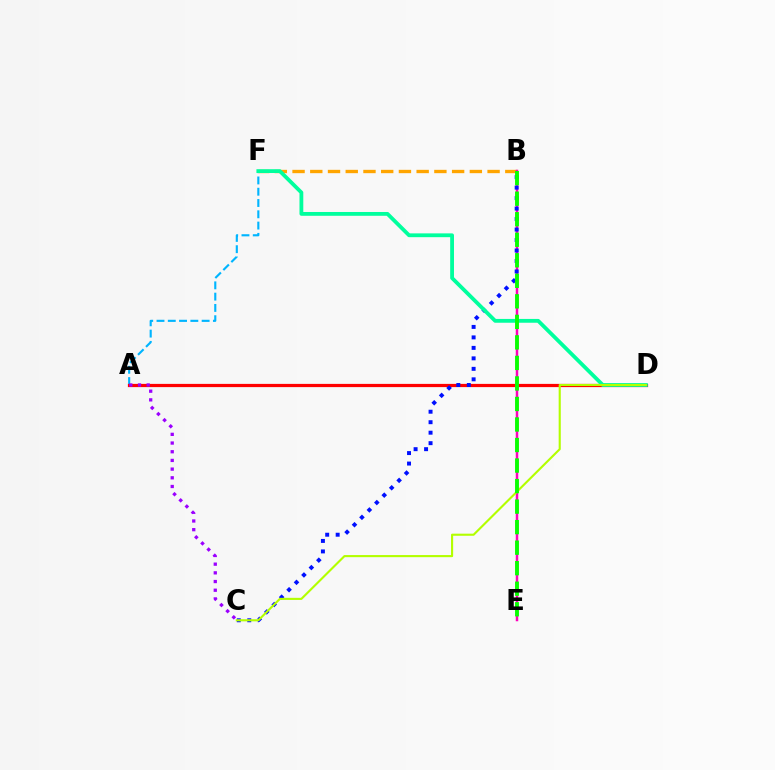{('B', 'F'): [{'color': '#ffa500', 'line_style': 'dashed', 'thickness': 2.41}], ('A', 'F'): [{'color': '#00b5ff', 'line_style': 'dashed', 'thickness': 1.53}], ('A', 'D'): [{'color': '#ff0000', 'line_style': 'solid', 'thickness': 2.32}], ('B', 'E'): [{'color': '#ff00bd', 'line_style': 'solid', 'thickness': 1.79}, {'color': '#08ff00', 'line_style': 'dashed', 'thickness': 2.79}], ('B', 'C'): [{'color': '#0010ff', 'line_style': 'dotted', 'thickness': 2.85}], ('D', 'F'): [{'color': '#00ff9d', 'line_style': 'solid', 'thickness': 2.74}], ('C', 'D'): [{'color': '#b3ff00', 'line_style': 'solid', 'thickness': 1.52}], ('A', 'C'): [{'color': '#9b00ff', 'line_style': 'dotted', 'thickness': 2.36}]}